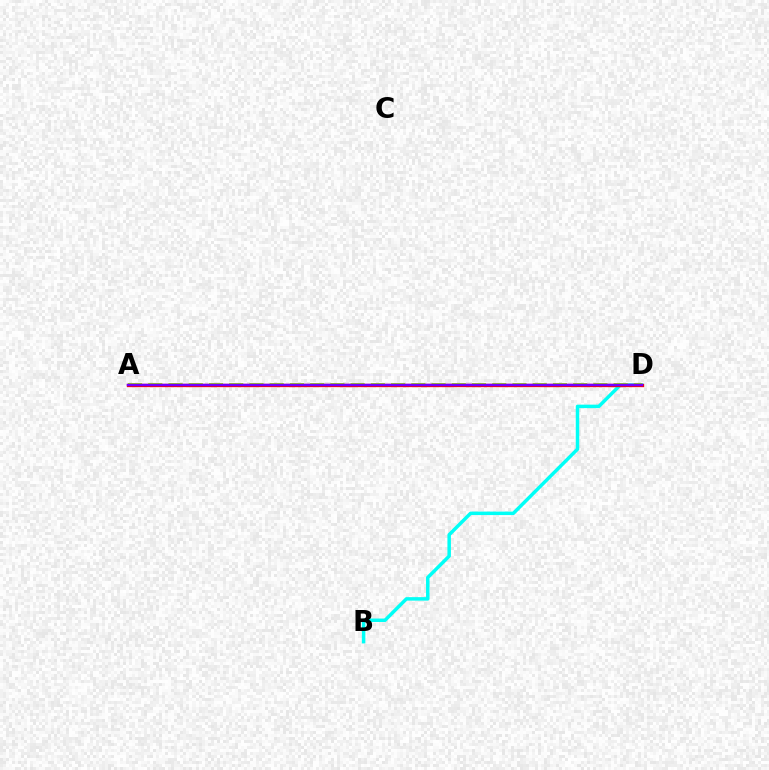{('B', 'D'): [{'color': '#00fff6', 'line_style': 'solid', 'thickness': 2.5}], ('A', 'D'): [{'color': '#84ff00', 'line_style': 'dashed', 'thickness': 2.75}, {'color': '#ff0000', 'line_style': 'solid', 'thickness': 2.38}, {'color': '#7200ff', 'line_style': 'solid', 'thickness': 1.79}]}